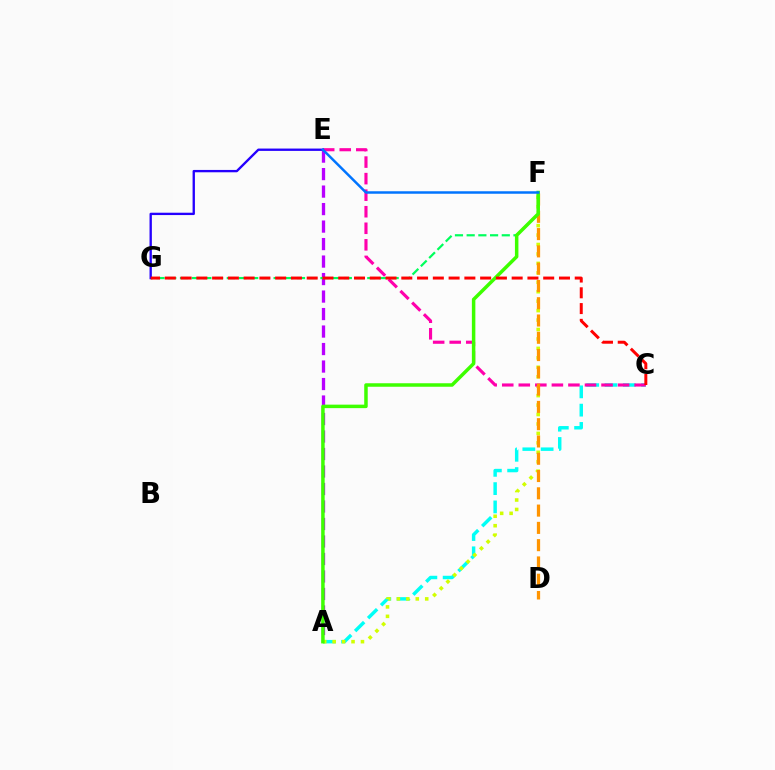{('A', 'C'): [{'color': '#00fff6', 'line_style': 'dashed', 'thickness': 2.48}], ('A', 'E'): [{'color': '#b900ff', 'line_style': 'dashed', 'thickness': 2.38}], ('F', 'G'): [{'color': '#00ff5c', 'line_style': 'dashed', 'thickness': 1.59}], ('A', 'F'): [{'color': '#d1ff00', 'line_style': 'dotted', 'thickness': 2.57}, {'color': '#3dff00', 'line_style': 'solid', 'thickness': 2.51}], ('C', 'E'): [{'color': '#ff00ac', 'line_style': 'dashed', 'thickness': 2.25}], ('E', 'G'): [{'color': '#2500ff', 'line_style': 'solid', 'thickness': 1.69}], ('D', 'F'): [{'color': '#ff9400', 'line_style': 'dashed', 'thickness': 2.35}], ('C', 'G'): [{'color': '#ff0000', 'line_style': 'dashed', 'thickness': 2.14}], ('E', 'F'): [{'color': '#0074ff', 'line_style': 'solid', 'thickness': 1.79}]}